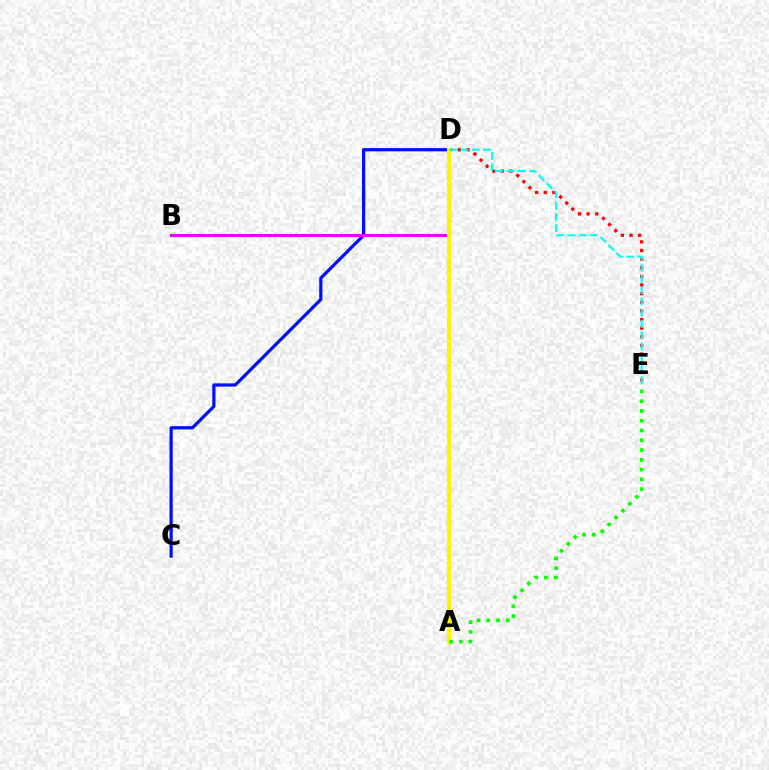{('D', 'E'): [{'color': '#ff0000', 'line_style': 'dotted', 'thickness': 2.34}, {'color': '#00fff6', 'line_style': 'dashed', 'thickness': 1.53}], ('C', 'D'): [{'color': '#0010ff', 'line_style': 'solid', 'thickness': 2.33}], ('B', 'D'): [{'color': '#ee00ff', 'line_style': 'solid', 'thickness': 2.21}], ('A', 'D'): [{'color': '#fcf500', 'line_style': 'solid', 'thickness': 2.95}], ('A', 'E'): [{'color': '#08ff00', 'line_style': 'dotted', 'thickness': 2.65}]}